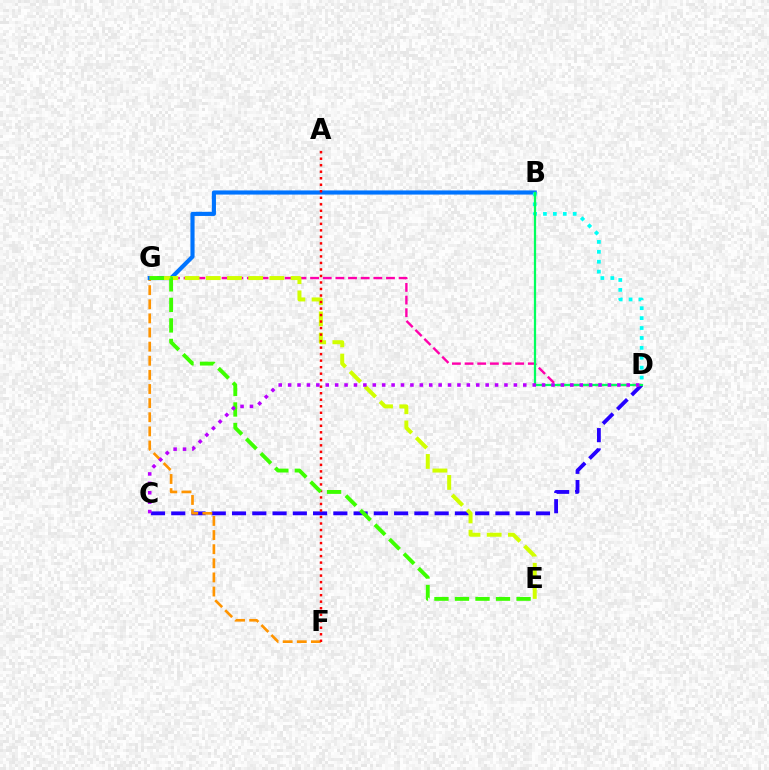{('C', 'D'): [{'color': '#2500ff', 'line_style': 'dashed', 'thickness': 2.75}, {'color': '#b900ff', 'line_style': 'dotted', 'thickness': 2.56}], ('F', 'G'): [{'color': '#ff9400', 'line_style': 'dashed', 'thickness': 1.92}], ('B', 'G'): [{'color': '#0074ff', 'line_style': 'solid', 'thickness': 2.98}], ('D', 'G'): [{'color': '#ff00ac', 'line_style': 'dashed', 'thickness': 1.72}], ('E', 'G'): [{'color': '#d1ff00', 'line_style': 'dashed', 'thickness': 2.88}, {'color': '#3dff00', 'line_style': 'dashed', 'thickness': 2.79}], ('B', 'D'): [{'color': '#00fff6', 'line_style': 'dotted', 'thickness': 2.69}, {'color': '#00ff5c', 'line_style': 'solid', 'thickness': 1.62}], ('A', 'F'): [{'color': '#ff0000', 'line_style': 'dotted', 'thickness': 1.77}]}